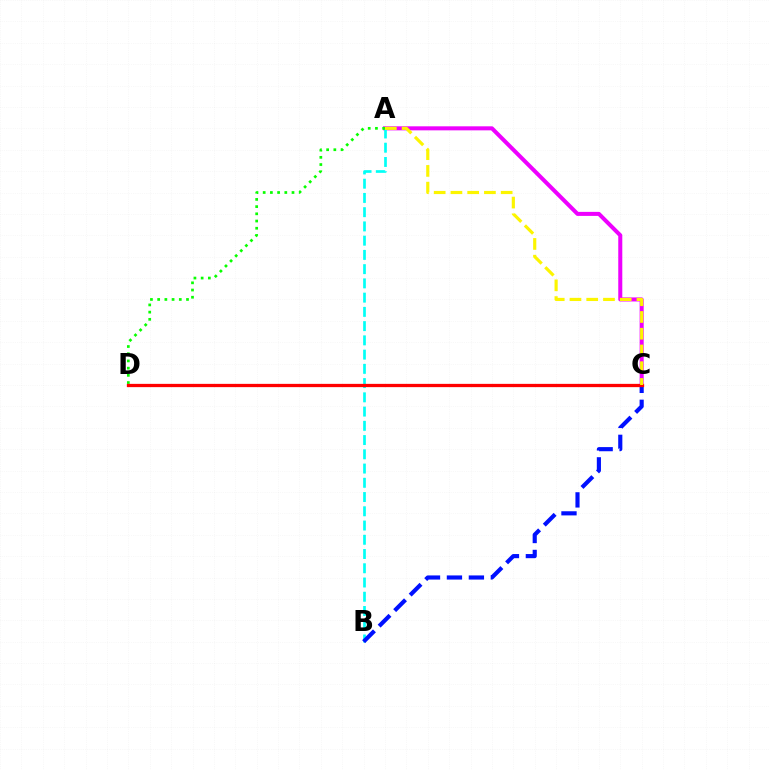{('A', 'C'): [{'color': '#ee00ff', 'line_style': 'solid', 'thickness': 2.9}, {'color': '#fcf500', 'line_style': 'dashed', 'thickness': 2.27}], ('A', 'B'): [{'color': '#00fff6', 'line_style': 'dashed', 'thickness': 1.93}], ('A', 'D'): [{'color': '#08ff00', 'line_style': 'dotted', 'thickness': 1.96}], ('B', 'C'): [{'color': '#0010ff', 'line_style': 'dashed', 'thickness': 2.98}], ('C', 'D'): [{'color': '#ff0000', 'line_style': 'solid', 'thickness': 2.36}]}